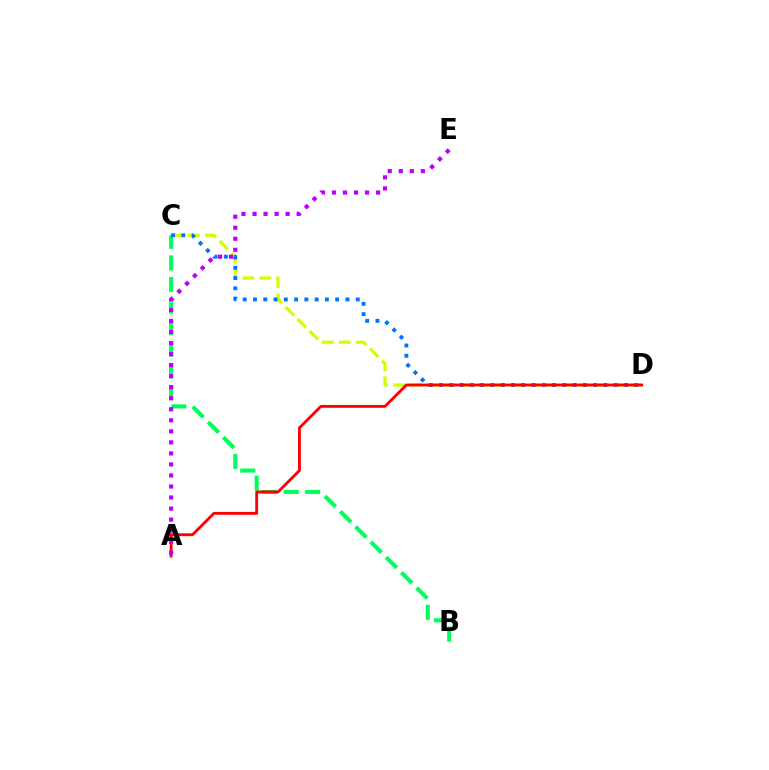{('C', 'D'): [{'color': '#d1ff00', 'line_style': 'dashed', 'thickness': 2.3}, {'color': '#0074ff', 'line_style': 'dotted', 'thickness': 2.79}], ('B', 'C'): [{'color': '#00ff5c', 'line_style': 'dashed', 'thickness': 2.93}], ('A', 'D'): [{'color': '#ff0000', 'line_style': 'solid', 'thickness': 2.05}], ('A', 'E'): [{'color': '#b900ff', 'line_style': 'dotted', 'thickness': 3.0}]}